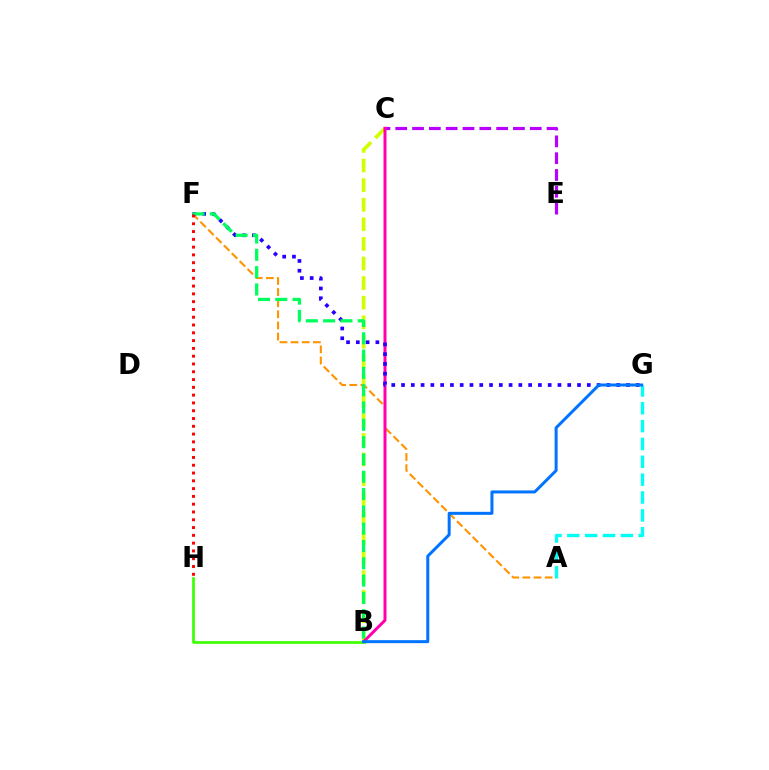{('C', 'E'): [{'color': '#b900ff', 'line_style': 'dashed', 'thickness': 2.28}], ('B', 'C'): [{'color': '#d1ff00', 'line_style': 'dashed', 'thickness': 2.66}, {'color': '#ff00ac', 'line_style': 'solid', 'thickness': 2.16}], ('A', 'G'): [{'color': '#00fff6', 'line_style': 'dashed', 'thickness': 2.43}], ('A', 'F'): [{'color': '#ff9400', 'line_style': 'dashed', 'thickness': 1.51}], ('F', 'G'): [{'color': '#2500ff', 'line_style': 'dotted', 'thickness': 2.66}], ('B', 'F'): [{'color': '#00ff5c', 'line_style': 'dashed', 'thickness': 2.35}], ('B', 'H'): [{'color': '#3dff00', 'line_style': 'solid', 'thickness': 1.95}], ('B', 'G'): [{'color': '#0074ff', 'line_style': 'solid', 'thickness': 2.16}], ('F', 'H'): [{'color': '#ff0000', 'line_style': 'dotted', 'thickness': 2.12}]}